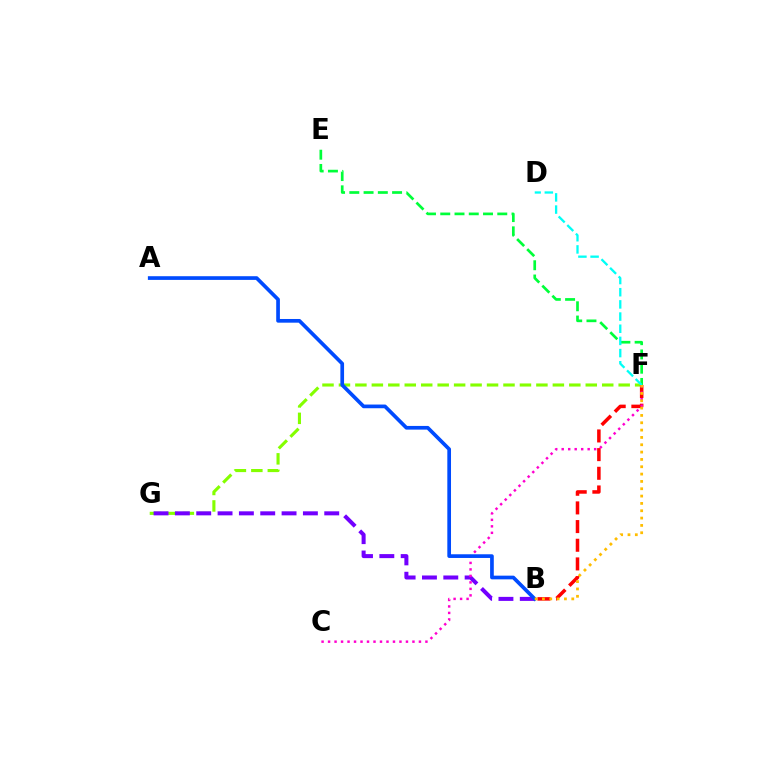{('F', 'G'): [{'color': '#84ff00', 'line_style': 'dashed', 'thickness': 2.24}], ('B', 'G'): [{'color': '#7200ff', 'line_style': 'dashed', 'thickness': 2.9}], ('E', 'F'): [{'color': '#00ff39', 'line_style': 'dashed', 'thickness': 1.94}], ('D', 'F'): [{'color': '#00fff6', 'line_style': 'dashed', 'thickness': 1.65}], ('B', 'F'): [{'color': '#ff0000', 'line_style': 'dashed', 'thickness': 2.54}, {'color': '#ffbd00', 'line_style': 'dotted', 'thickness': 1.99}], ('C', 'F'): [{'color': '#ff00cf', 'line_style': 'dotted', 'thickness': 1.76}], ('A', 'B'): [{'color': '#004bff', 'line_style': 'solid', 'thickness': 2.66}]}